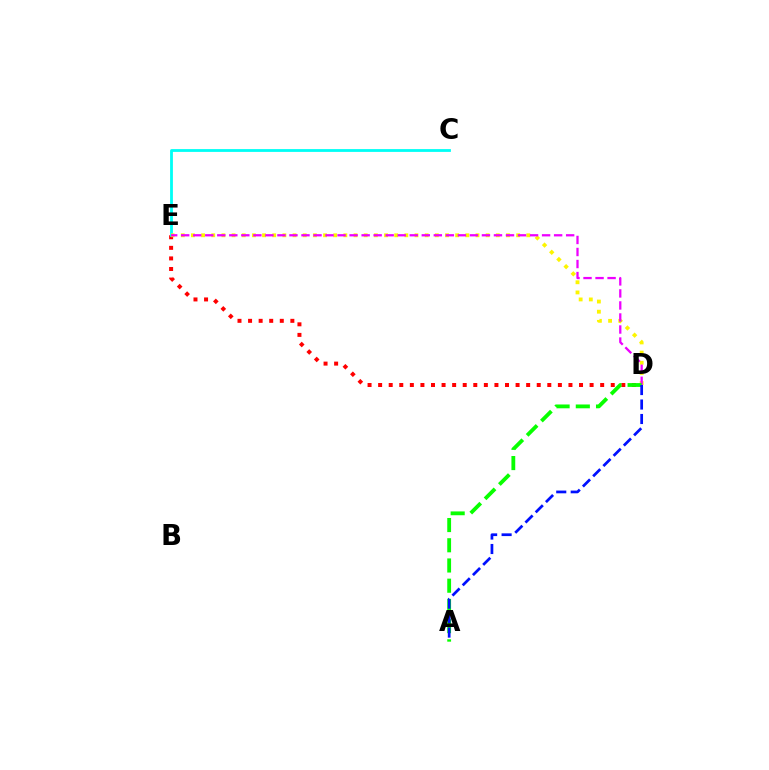{('D', 'E'): [{'color': '#ff0000', 'line_style': 'dotted', 'thickness': 2.87}, {'color': '#fcf500', 'line_style': 'dotted', 'thickness': 2.76}, {'color': '#ee00ff', 'line_style': 'dashed', 'thickness': 1.63}], ('C', 'E'): [{'color': '#00fff6', 'line_style': 'solid', 'thickness': 2.02}], ('A', 'D'): [{'color': '#08ff00', 'line_style': 'dashed', 'thickness': 2.75}, {'color': '#0010ff', 'line_style': 'dashed', 'thickness': 1.97}]}